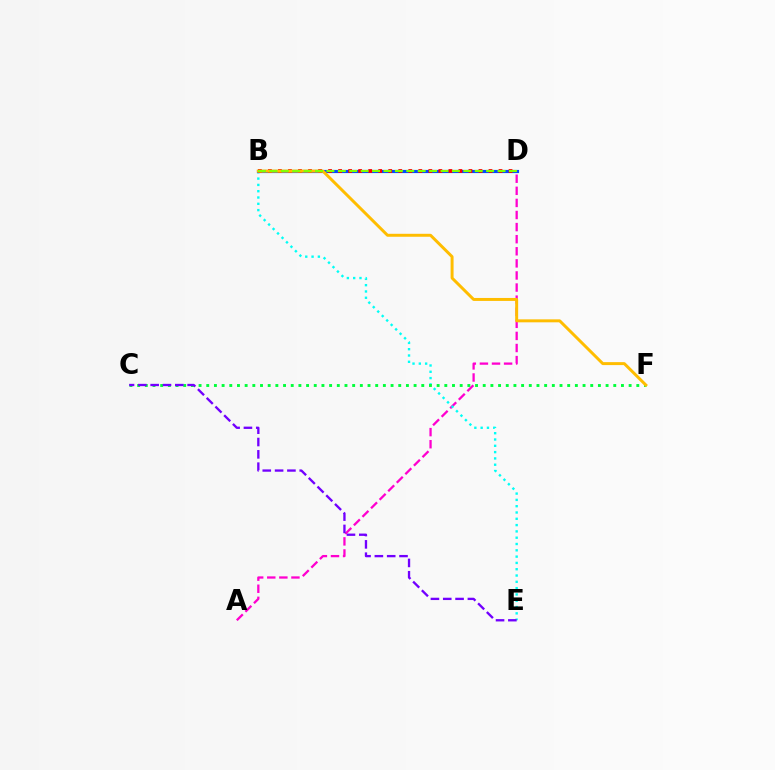{('A', 'D'): [{'color': '#ff00cf', 'line_style': 'dashed', 'thickness': 1.64}], ('B', 'E'): [{'color': '#00fff6', 'line_style': 'dotted', 'thickness': 1.71}], ('B', 'D'): [{'color': '#004bff', 'line_style': 'solid', 'thickness': 2.27}, {'color': '#ff0000', 'line_style': 'dotted', 'thickness': 2.72}, {'color': '#84ff00', 'line_style': 'dashed', 'thickness': 1.55}], ('C', 'F'): [{'color': '#00ff39', 'line_style': 'dotted', 'thickness': 2.09}], ('C', 'E'): [{'color': '#7200ff', 'line_style': 'dashed', 'thickness': 1.67}], ('B', 'F'): [{'color': '#ffbd00', 'line_style': 'solid', 'thickness': 2.13}]}